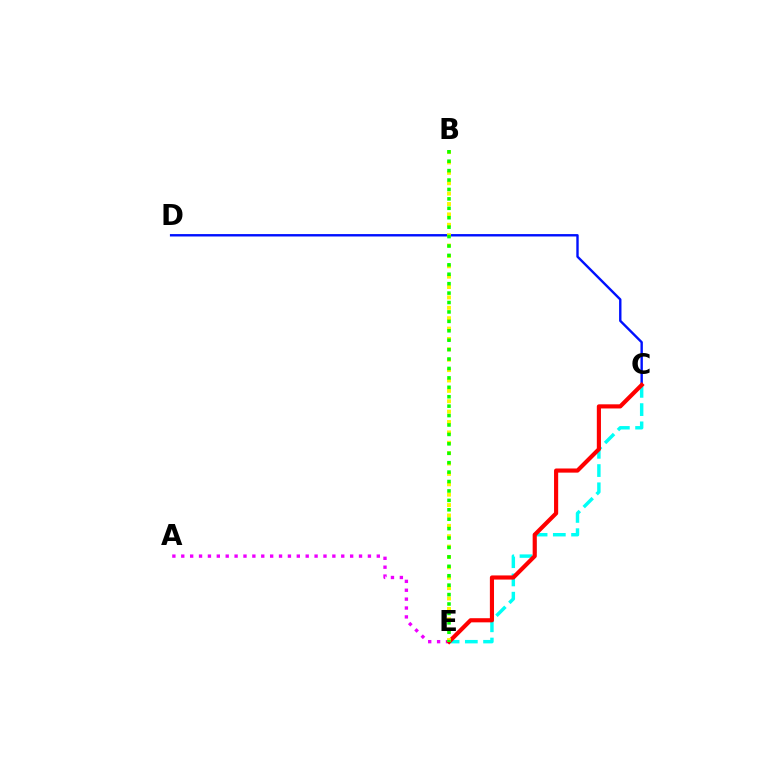{('C', 'E'): [{'color': '#00fff6', 'line_style': 'dashed', 'thickness': 2.48}, {'color': '#ff0000', 'line_style': 'solid', 'thickness': 2.98}], ('C', 'D'): [{'color': '#0010ff', 'line_style': 'solid', 'thickness': 1.72}], ('A', 'E'): [{'color': '#ee00ff', 'line_style': 'dotted', 'thickness': 2.41}], ('B', 'E'): [{'color': '#fcf500', 'line_style': 'dotted', 'thickness': 2.82}, {'color': '#08ff00', 'line_style': 'dotted', 'thickness': 2.56}]}